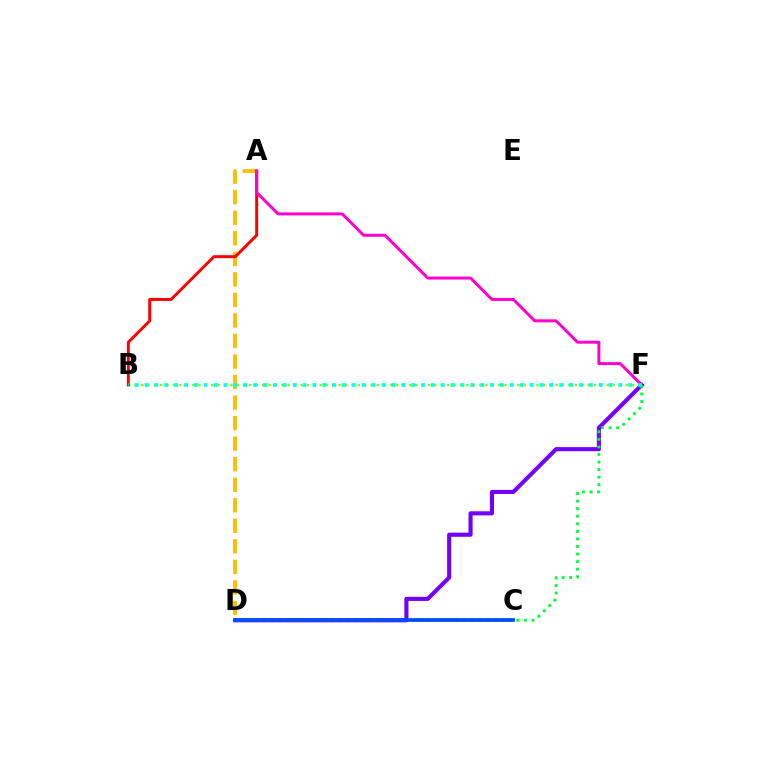{('B', 'F'): [{'color': '#84ff00', 'line_style': 'dotted', 'thickness': 1.73}, {'color': '#00fff6', 'line_style': 'dotted', 'thickness': 2.68}], ('A', 'D'): [{'color': '#ffbd00', 'line_style': 'dashed', 'thickness': 2.79}], ('A', 'B'): [{'color': '#ff0000', 'line_style': 'solid', 'thickness': 2.13}], ('A', 'F'): [{'color': '#ff00cf', 'line_style': 'solid', 'thickness': 2.15}], ('D', 'F'): [{'color': '#7200ff', 'line_style': 'solid', 'thickness': 2.96}, {'color': '#00ff39', 'line_style': 'dotted', 'thickness': 2.05}], ('C', 'D'): [{'color': '#004bff', 'line_style': 'solid', 'thickness': 2.69}]}